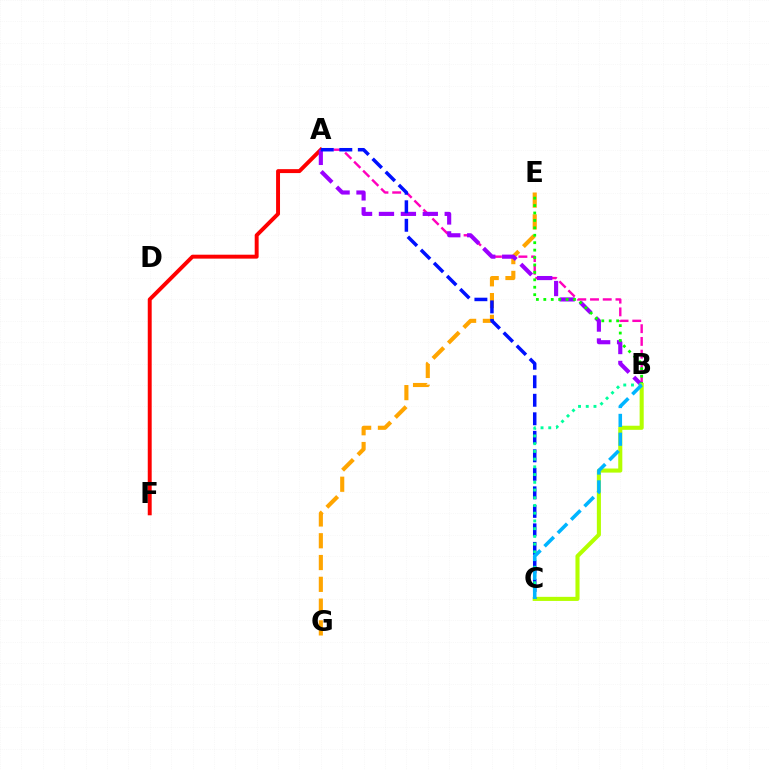{('E', 'G'): [{'color': '#ffa500', 'line_style': 'dashed', 'thickness': 2.96}], ('A', 'B'): [{'color': '#ff00bd', 'line_style': 'dashed', 'thickness': 1.73}, {'color': '#9b00ff', 'line_style': 'dashed', 'thickness': 2.98}], ('A', 'F'): [{'color': '#ff0000', 'line_style': 'solid', 'thickness': 2.83}], ('B', 'E'): [{'color': '#08ff00', 'line_style': 'dotted', 'thickness': 2.02}], ('B', 'C'): [{'color': '#b3ff00', 'line_style': 'solid', 'thickness': 2.94}, {'color': '#00ff9d', 'line_style': 'dotted', 'thickness': 2.1}, {'color': '#00b5ff', 'line_style': 'dashed', 'thickness': 2.56}], ('A', 'C'): [{'color': '#0010ff', 'line_style': 'dashed', 'thickness': 2.52}]}